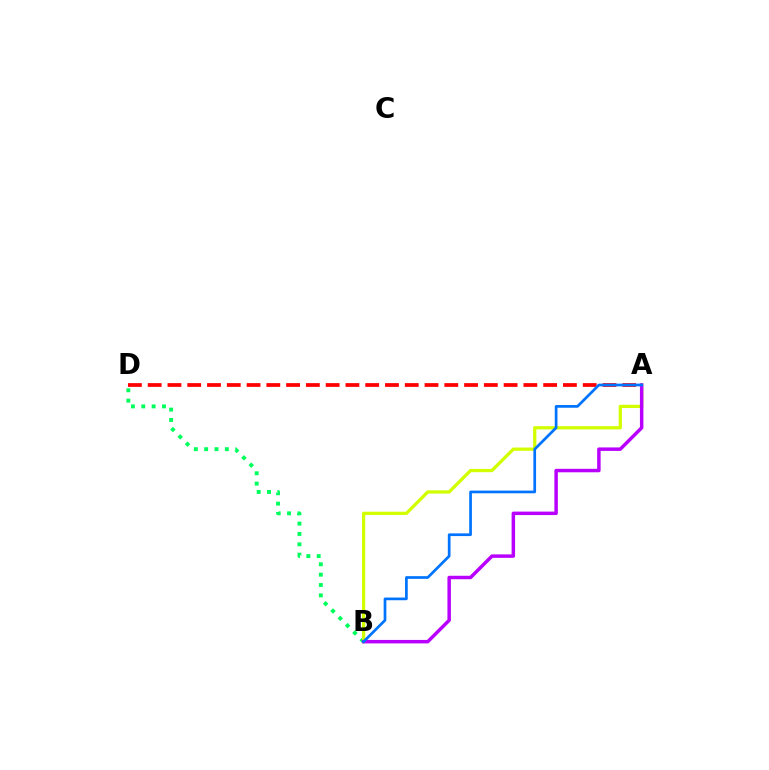{('B', 'D'): [{'color': '#00ff5c', 'line_style': 'dotted', 'thickness': 2.81}], ('A', 'D'): [{'color': '#ff0000', 'line_style': 'dashed', 'thickness': 2.69}], ('A', 'B'): [{'color': '#d1ff00', 'line_style': 'solid', 'thickness': 2.34}, {'color': '#b900ff', 'line_style': 'solid', 'thickness': 2.5}, {'color': '#0074ff', 'line_style': 'solid', 'thickness': 1.95}]}